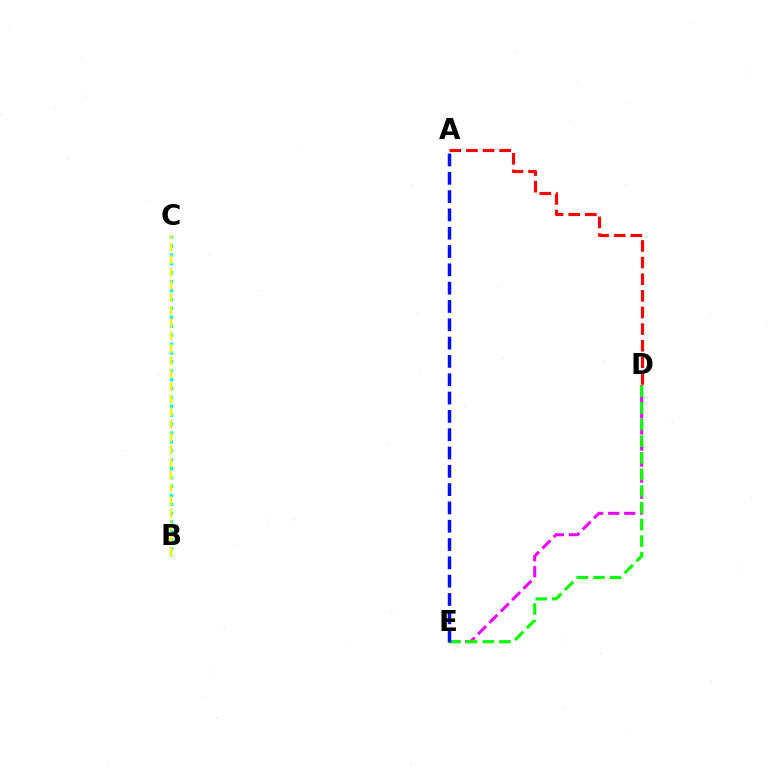{('D', 'E'): [{'color': '#ee00ff', 'line_style': 'dashed', 'thickness': 2.18}, {'color': '#08ff00', 'line_style': 'dashed', 'thickness': 2.26}], ('B', 'C'): [{'color': '#00fff6', 'line_style': 'dotted', 'thickness': 2.42}, {'color': '#fcf500', 'line_style': 'dashed', 'thickness': 1.72}], ('A', 'D'): [{'color': '#ff0000', 'line_style': 'dashed', 'thickness': 2.26}], ('A', 'E'): [{'color': '#0010ff', 'line_style': 'dashed', 'thickness': 2.49}]}